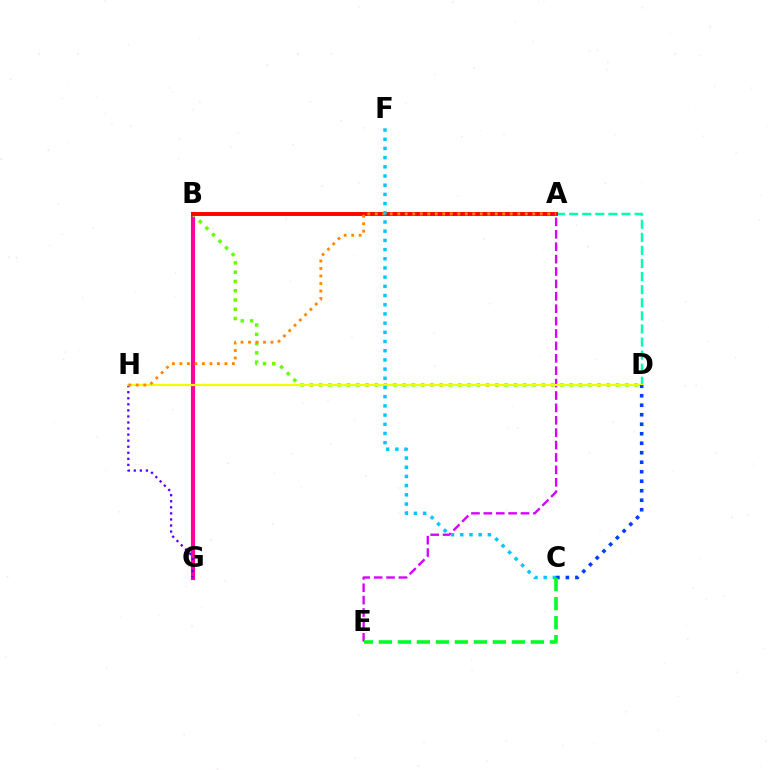{('B', 'G'): [{'color': '#ff00a0', 'line_style': 'solid', 'thickness': 2.97}], ('G', 'H'): [{'color': '#4f00ff', 'line_style': 'dotted', 'thickness': 1.65}], ('B', 'D'): [{'color': '#66ff00', 'line_style': 'dotted', 'thickness': 2.52}], ('A', 'E'): [{'color': '#d600ff', 'line_style': 'dashed', 'thickness': 1.68}], ('A', 'D'): [{'color': '#00ffaf', 'line_style': 'dashed', 'thickness': 1.78}], ('D', 'H'): [{'color': '#eeff00', 'line_style': 'solid', 'thickness': 1.59}], ('C', 'D'): [{'color': '#003fff', 'line_style': 'dotted', 'thickness': 2.58}], ('A', 'B'): [{'color': '#ff0000', 'line_style': 'solid', 'thickness': 2.8}], ('A', 'H'): [{'color': '#ff8800', 'line_style': 'dotted', 'thickness': 2.04}], ('C', 'F'): [{'color': '#00c7ff', 'line_style': 'dotted', 'thickness': 2.5}], ('C', 'E'): [{'color': '#00ff27', 'line_style': 'dashed', 'thickness': 2.58}]}